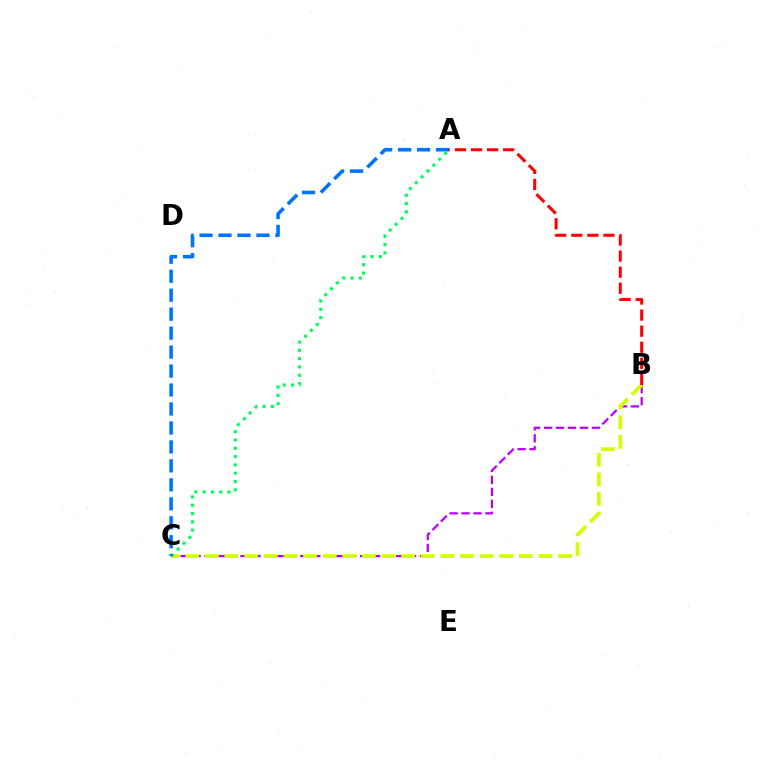{('B', 'C'): [{'color': '#b900ff', 'line_style': 'dashed', 'thickness': 1.63}, {'color': '#d1ff00', 'line_style': 'dashed', 'thickness': 2.67}], ('A', 'B'): [{'color': '#ff0000', 'line_style': 'dashed', 'thickness': 2.18}], ('A', 'C'): [{'color': '#00ff5c', 'line_style': 'dotted', 'thickness': 2.26}, {'color': '#0074ff', 'line_style': 'dashed', 'thickness': 2.58}]}